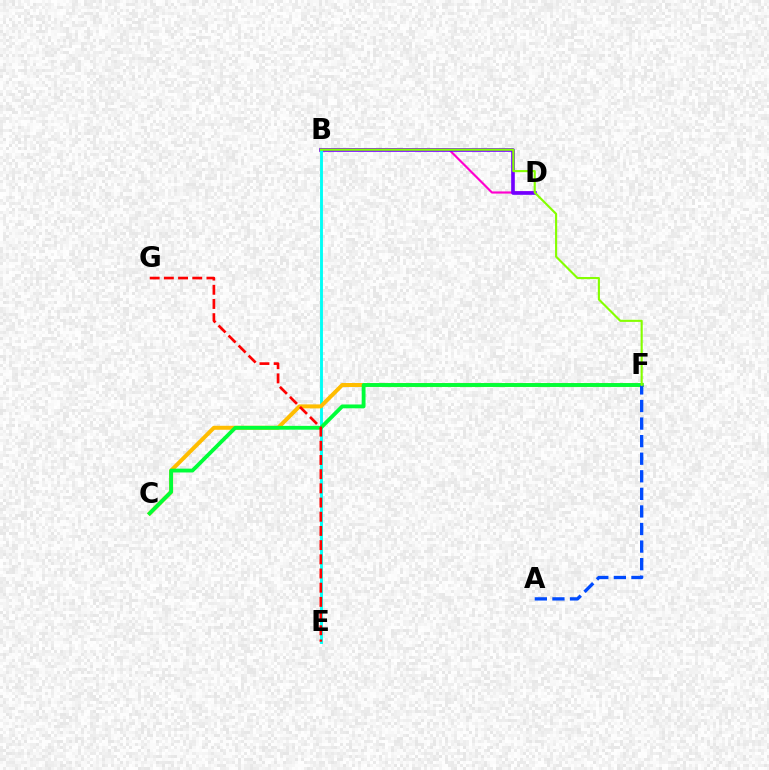{('B', 'D'): [{'color': '#ff00cf', 'line_style': 'solid', 'thickness': 1.55}, {'color': '#7200ff', 'line_style': 'solid', 'thickness': 2.62}], ('B', 'E'): [{'color': '#00fff6', 'line_style': 'solid', 'thickness': 2.08}], ('C', 'F'): [{'color': '#ffbd00', 'line_style': 'solid', 'thickness': 2.88}, {'color': '#00ff39', 'line_style': 'solid', 'thickness': 2.75}], ('A', 'F'): [{'color': '#004bff', 'line_style': 'dashed', 'thickness': 2.39}], ('E', 'G'): [{'color': '#ff0000', 'line_style': 'dashed', 'thickness': 1.93}], ('B', 'F'): [{'color': '#84ff00', 'line_style': 'solid', 'thickness': 1.53}]}